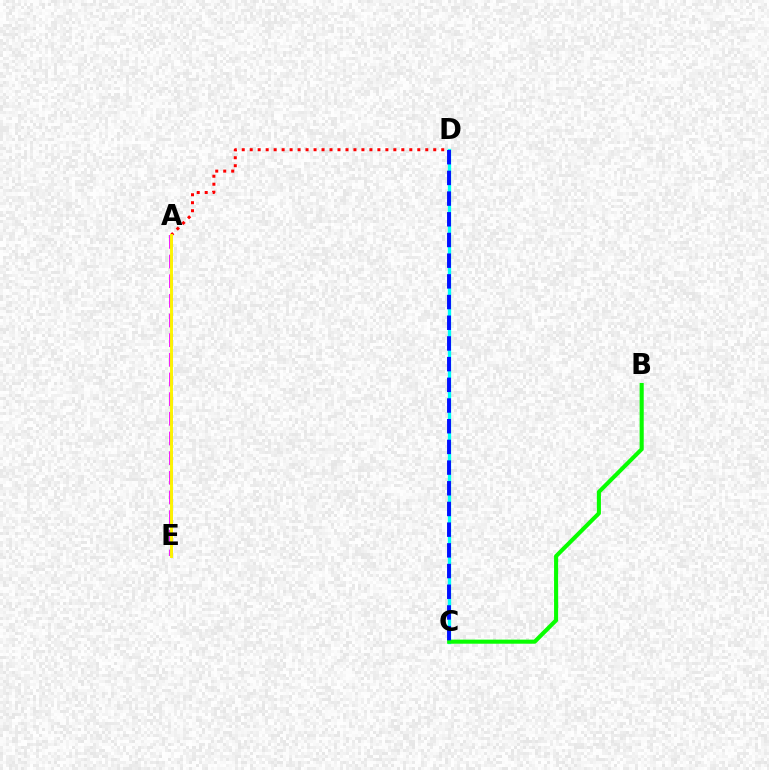{('C', 'D'): [{'color': '#00fff6', 'line_style': 'solid', 'thickness': 2.38}, {'color': '#0010ff', 'line_style': 'dashed', 'thickness': 2.81}], ('B', 'C'): [{'color': '#08ff00', 'line_style': 'solid', 'thickness': 2.95}], ('A', 'D'): [{'color': '#ff0000', 'line_style': 'dotted', 'thickness': 2.17}], ('A', 'E'): [{'color': '#ee00ff', 'line_style': 'dashed', 'thickness': 2.67}, {'color': '#fcf500', 'line_style': 'solid', 'thickness': 2.11}]}